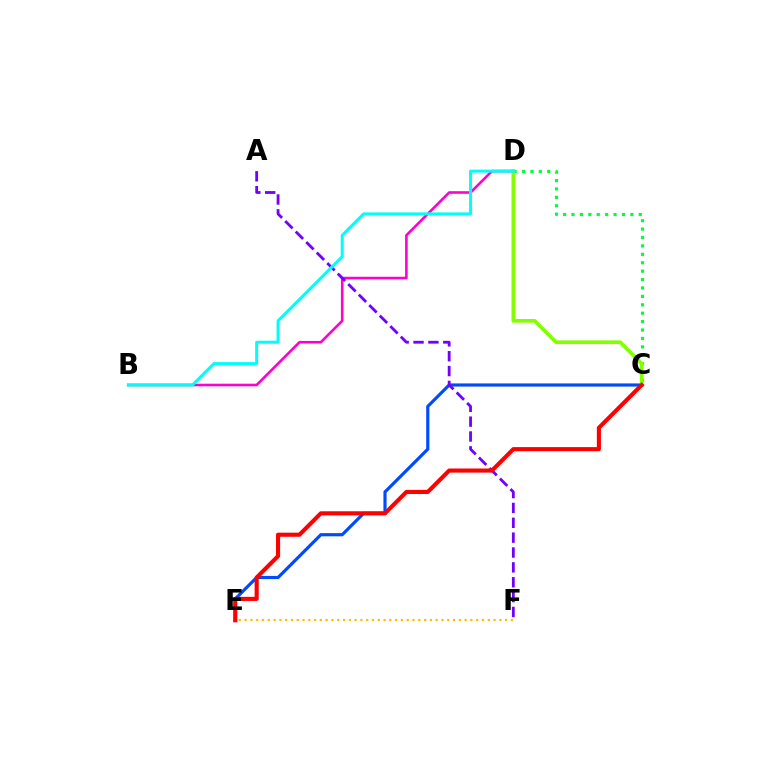{('C', 'E'): [{'color': '#004bff', 'line_style': 'solid', 'thickness': 2.28}, {'color': '#ff0000', 'line_style': 'solid', 'thickness': 2.96}], ('E', 'F'): [{'color': '#ffbd00', 'line_style': 'dotted', 'thickness': 1.57}], ('C', 'D'): [{'color': '#00ff39', 'line_style': 'dotted', 'thickness': 2.28}, {'color': '#84ff00', 'line_style': 'solid', 'thickness': 2.64}], ('B', 'D'): [{'color': '#ff00cf', 'line_style': 'solid', 'thickness': 1.86}, {'color': '#00fff6', 'line_style': 'solid', 'thickness': 2.16}], ('A', 'F'): [{'color': '#7200ff', 'line_style': 'dashed', 'thickness': 2.02}]}